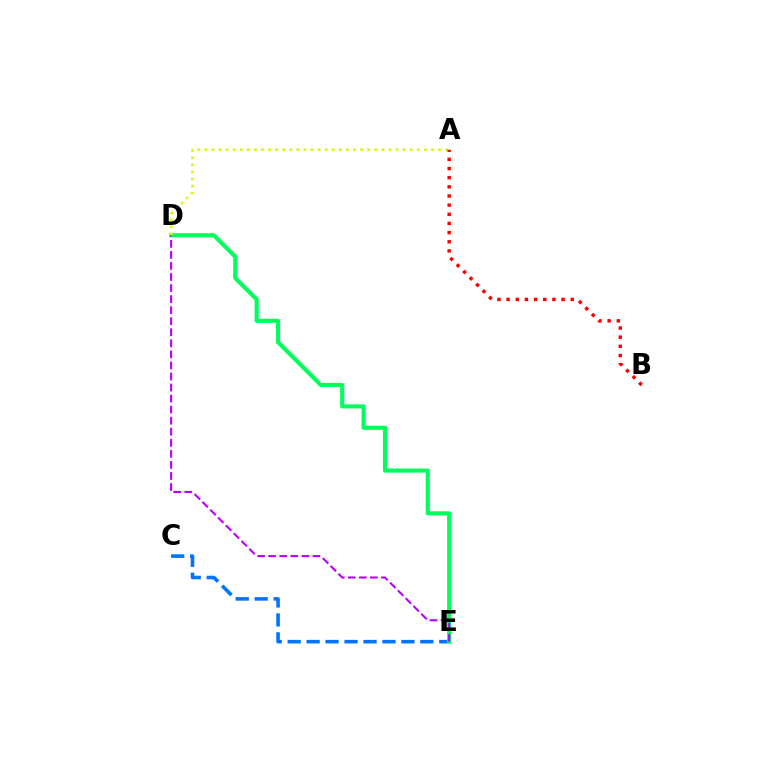{('C', 'E'): [{'color': '#0074ff', 'line_style': 'dashed', 'thickness': 2.57}], ('D', 'E'): [{'color': '#00ff5c', 'line_style': 'solid', 'thickness': 2.97}, {'color': '#b900ff', 'line_style': 'dashed', 'thickness': 1.5}], ('A', 'D'): [{'color': '#d1ff00', 'line_style': 'dotted', 'thickness': 1.93}], ('A', 'B'): [{'color': '#ff0000', 'line_style': 'dotted', 'thickness': 2.49}]}